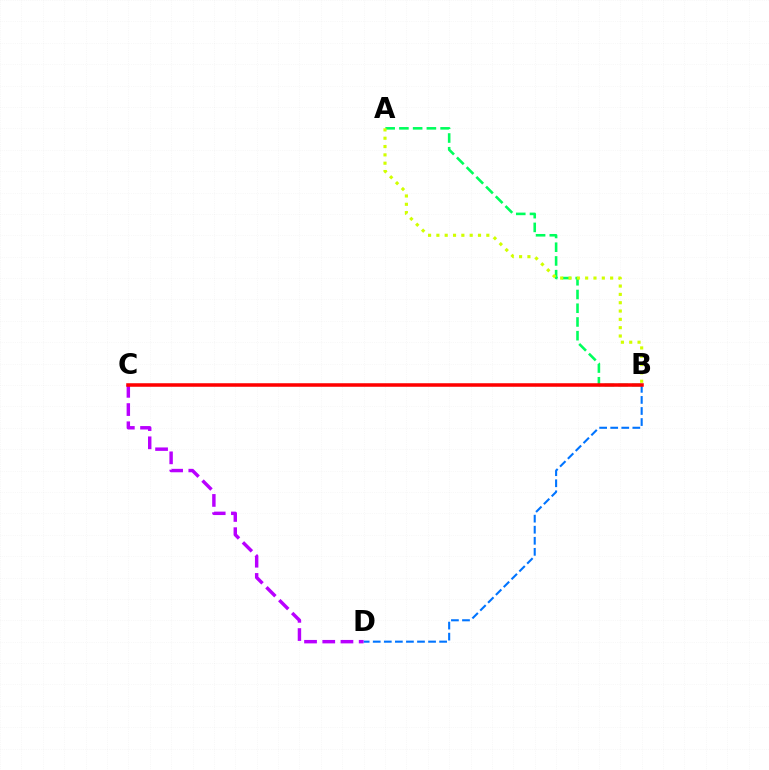{('B', 'D'): [{'color': '#0074ff', 'line_style': 'dashed', 'thickness': 1.5}], ('C', 'D'): [{'color': '#b900ff', 'line_style': 'dashed', 'thickness': 2.47}], ('A', 'B'): [{'color': '#00ff5c', 'line_style': 'dashed', 'thickness': 1.87}, {'color': '#d1ff00', 'line_style': 'dotted', 'thickness': 2.26}], ('B', 'C'): [{'color': '#ff0000', 'line_style': 'solid', 'thickness': 2.54}]}